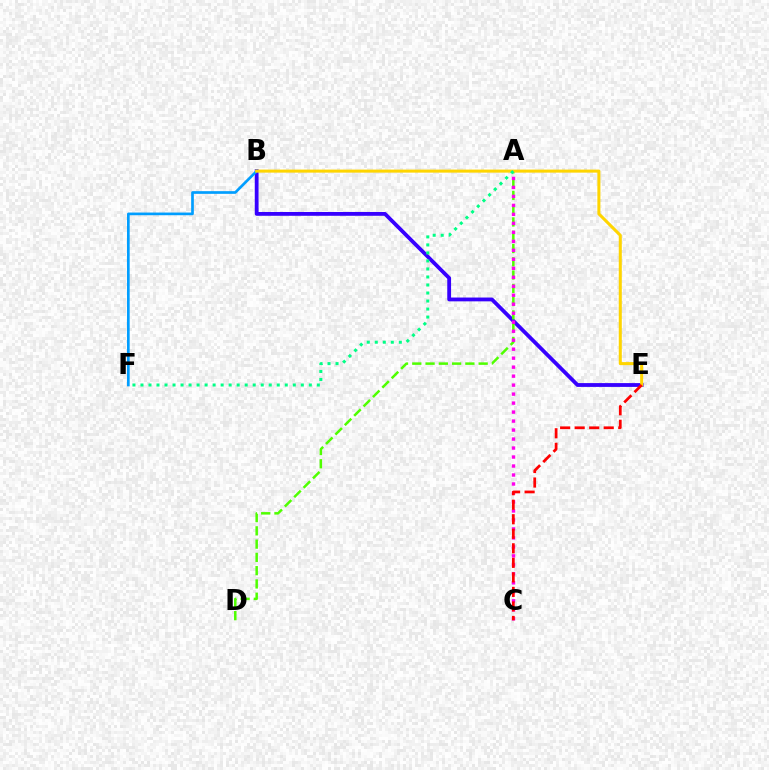{('B', 'E'): [{'color': '#3700ff', 'line_style': 'solid', 'thickness': 2.74}, {'color': '#ffd500', 'line_style': 'solid', 'thickness': 2.19}], ('A', 'D'): [{'color': '#4fff00', 'line_style': 'dashed', 'thickness': 1.8}], ('B', 'F'): [{'color': '#009eff', 'line_style': 'solid', 'thickness': 1.93}], ('A', 'C'): [{'color': '#ff00ed', 'line_style': 'dotted', 'thickness': 2.44}], ('A', 'F'): [{'color': '#00ff86', 'line_style': 'dotted', 'thickness': 2.18}], ('C', 'E'): [{'color': '#ff0000', 'line_style': 'dashed', 'thickness': 1.97}]}